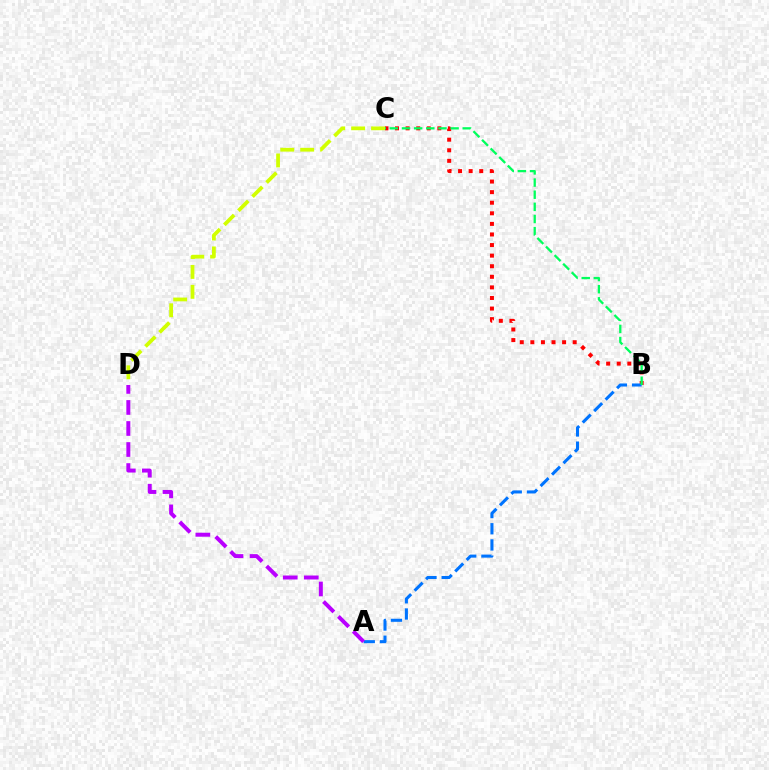{('B', 'C'): [{'color': '#ff0000', 'line_style': 'dotted', 'thickness': 2.88}, {'color': '#00ff5c', 'line_style': 'dashed', 'thickness': 1.65}], ('A', 'B'): [{'color': '#0074ff', 'line_style': 'dashed', 'thickness': 2.2}], ('C', 'D'): [{'color': '#d1ff00', 'line_style': 'dashed', 'thickness': 2.71}], ('A', 'D'): [{'color': '#b900ff', 'line_style': 'dashed', 'thickness': 2.86}]}